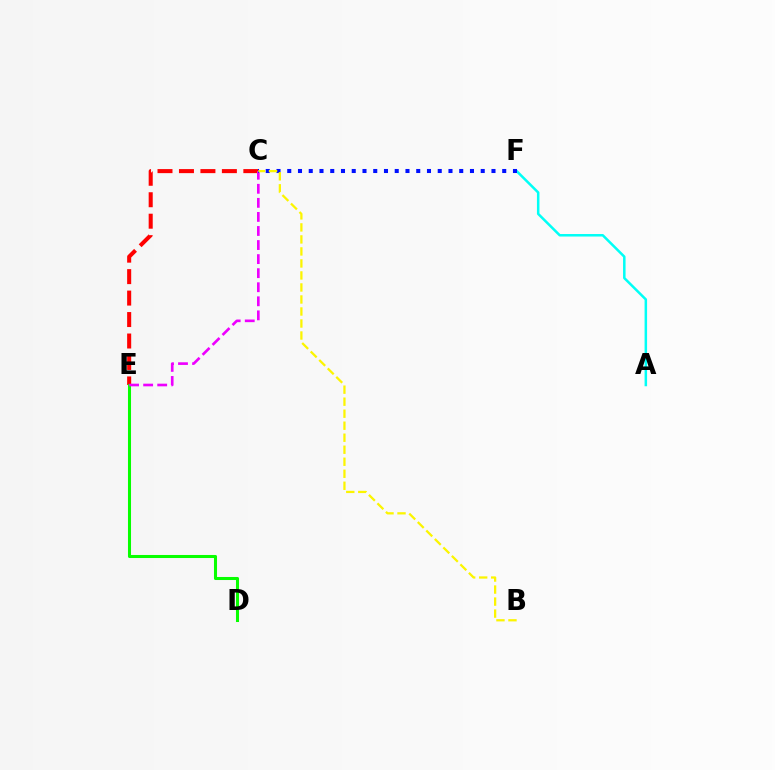{('C', 'E'): [{'color': '#ff0000', 'line_style': 'dashed', 'thickness': 2.92}, {'color': '#ee00ff', 'line_style': 'dashed', 'thickness': 1.91}], ('D', 'E'): [{'color': '#08ff00', 'line_style': 'solid', 'thickness': 2.19}], ('A', 'F'): [{'color': '#00fff6', 'line_style': 'solid', 'thickness': 1.81}], ('C', 'F'): [{'color': '#0010ff', 'line_style': 'dotted', 'thickness': 2.92}], ('B', 'C'): [{'color': '#fcf500', 'line_style': 'dashed', 'thickness': 1.63}]}